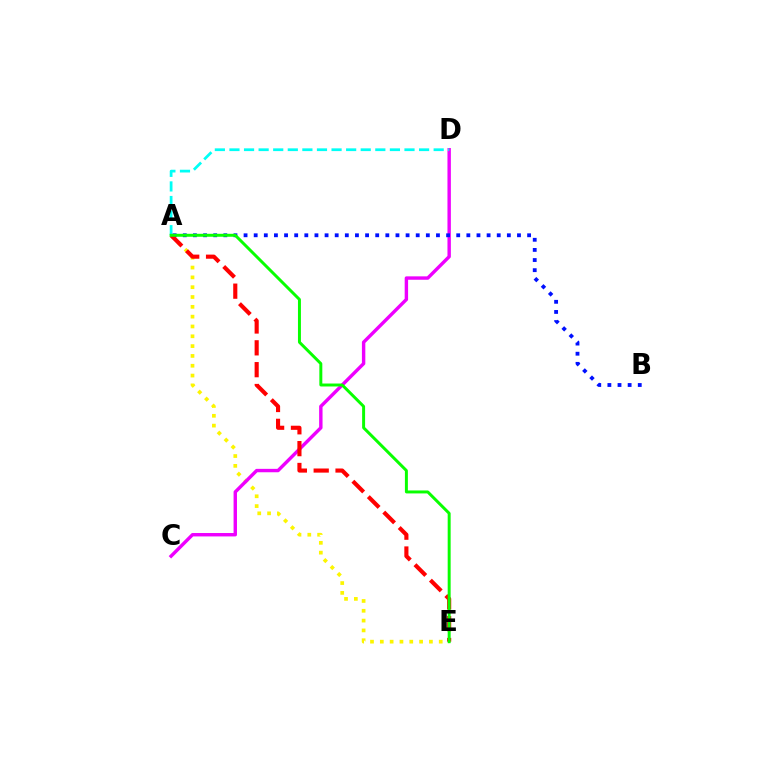{('A', 'E'): [{'color': '#fcf500', 'line_style': 'dotted', 'thickness': 2.67}, {'color': '#ff0000', 'line_style': 'dashed', 'thickness': 2.97}, {'color': '#08ff00', 'line_style': 'solid', 'thickness': 2.13}], ('C', 'D'): [{'color': '#ee00ff', 'line_style': 'solid', 'thickness': 2.45}], ('A', 'D'): [{'color': '#00fff6', 'line_style': 'dashed', 'thickness': 1.98}], ('A', 'B'): [{'color': '#0010ff', 'line_style': 'dotted', 'thickness': 2.75}]}